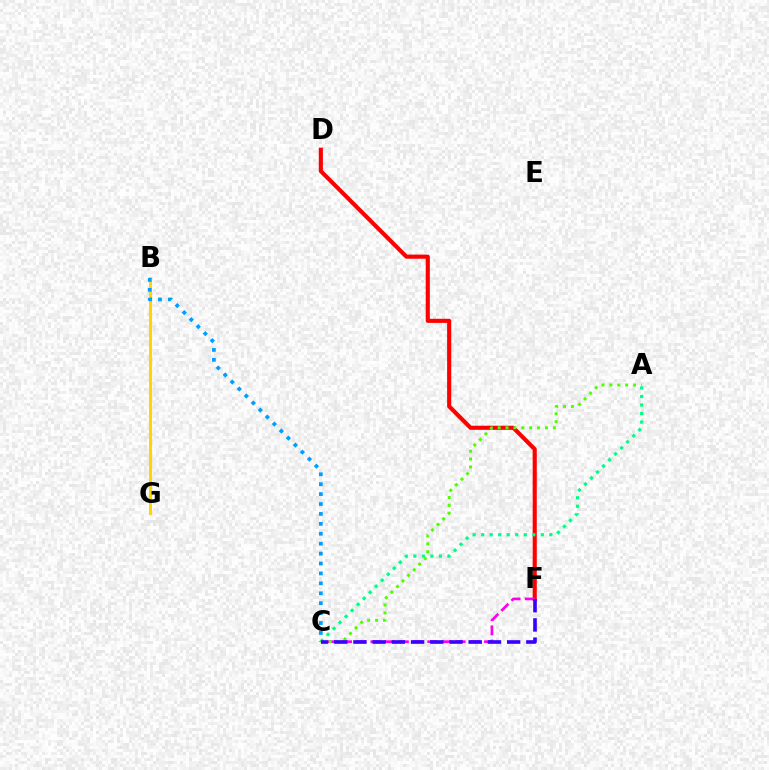{('D', 'F'): [{'color': '#ff0000', 'line_style': 'solid', 'thickness': 2.96}], ('C', 'F'): [{'color': '#ff00ed', 'line_style': 'dashed', 'thickness': 1.93}, {'color': '#3700ff', 'line_style': 'dashed', 'thickness': 2.61}], ('B', 'G'): [{'color': '#ffd500', 'line_style': 'solid', 'thickness': 2.2}], ('A', 'C'): [{'color': '#00ff86', 'line_style': 'dotted', 'thickness': 2.32}, {'color': '#4fff00', 'line_style': 'dotted', 'thickness': 2.14}], ('B', 'C'): [{'color': '#009eff', 'line_style': 'dotted', 'thickness': 2.69}]}